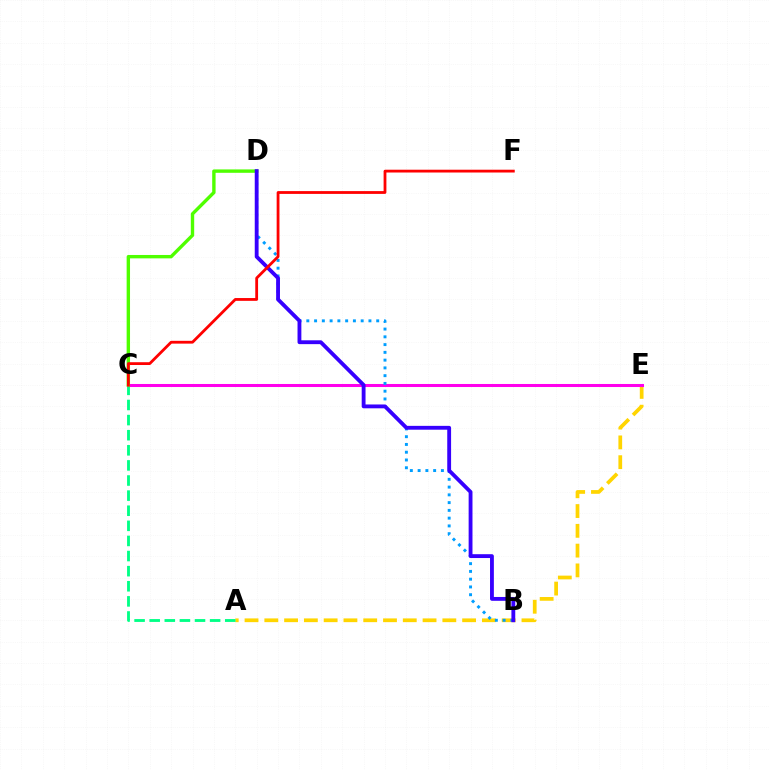{('A', 'E'): [{'color': '#ffd500', 'line_style': 'dashed', 'thickness': 2.69}], ('A', 'C'): [{'color': '#00ff86', 'line_style': 'dashed', 'thickness': 2.05}], ('C', 'E'): [{'color': '#ff00ed', 'line_style': 'solid', 'thickness': 2.19}], ('C', 'D'): [{'color': '#4fff00', 'line_style': 'solid', 'thickness': 2.44}], ('B', 'D'): [{'color': '#009eff', 'line_style': 'dotted', 'thickness': 2.11}, {'color': '#3700ff', 'line_style': 'solid', 'thickness': 2.76}], ('C', 'F'): [{'color': '#ff0000', 'line_style': 'solid', 'thickness': 2.02}]}